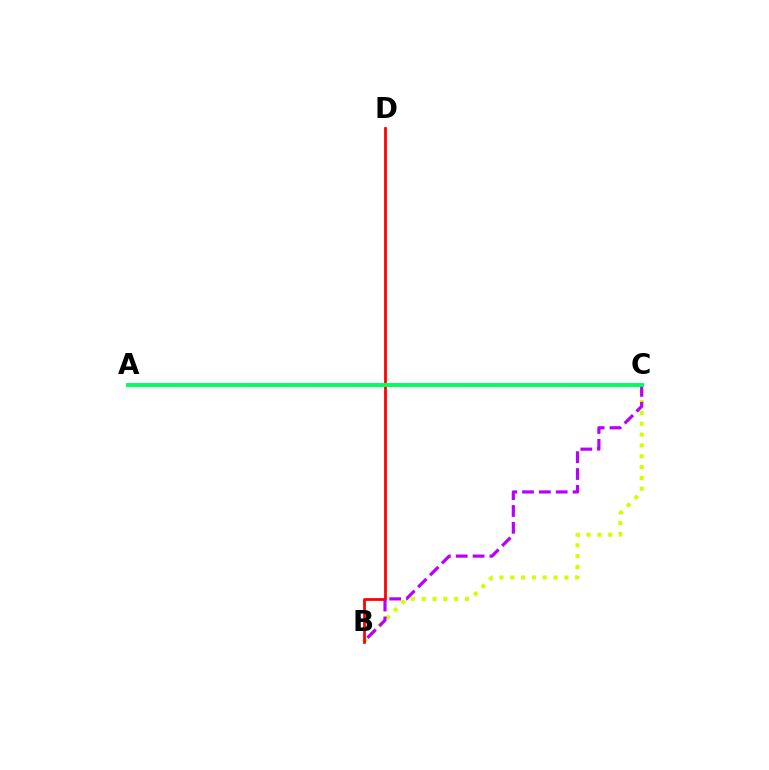{('B', 'C'): [{'color': '#d1ff00', 'line_style': 'dotted', 'thickness': 2.94}, {'color': '#b900ff', 'line_style': 'dashed', 'thickness': 2.29}], ('B', 'D'): [{'color': '#ff0000', 'line_style': 'solid', 'thickness': 1.99}], ('A', 'C'): [{'color': '#0074ff', 'line_style': 'dotted', 'thickness': 2.02}, {'color': '#00ff5c', 'line_style': 'solid', 'thickness': 2.83}]}